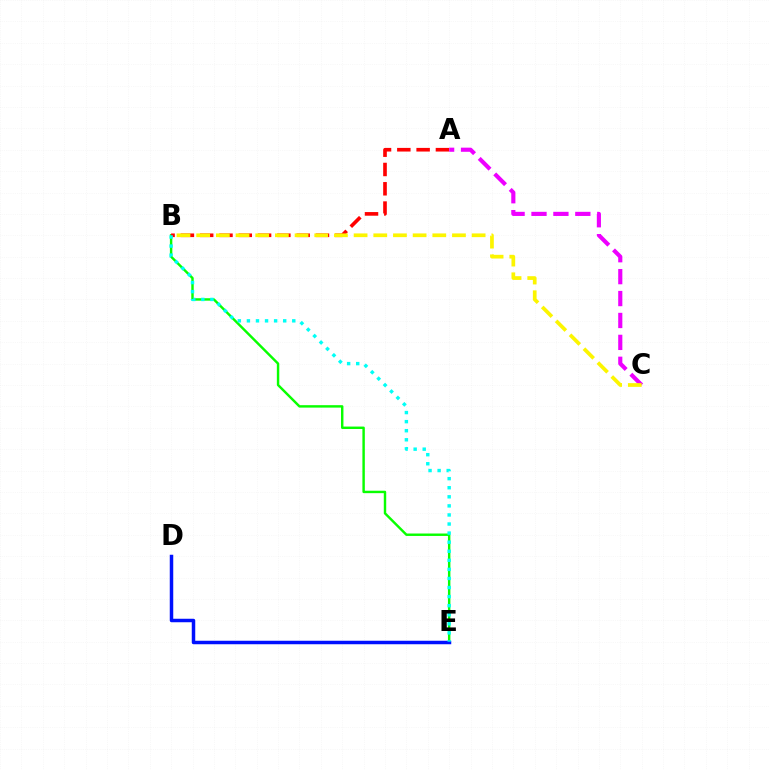{('B', 'E'): [{'color': '#08ff00', 'line_style': 'solid', 'thickness': 1.75}, {'color': '#00fff6', 'line_style': 'dotted', 'thickness': 2.46}], ('A', 'B'): [{'color': '#ff0000', 'line_style': 'dashed', 'thickness': 2.62}], ('A', 'C'): [{'color': '#ee00ff', 'line_style': 'dashed', 'thickness': 2.98}], ('D', 'E'): [{'color': '#0010ff', 'line_style': 'solid', 'thickness': 2.51}], ('B', 'C'): [{'color': '#fcf500', 'line_style': 'dashed', 'thickness': 2.67}]}